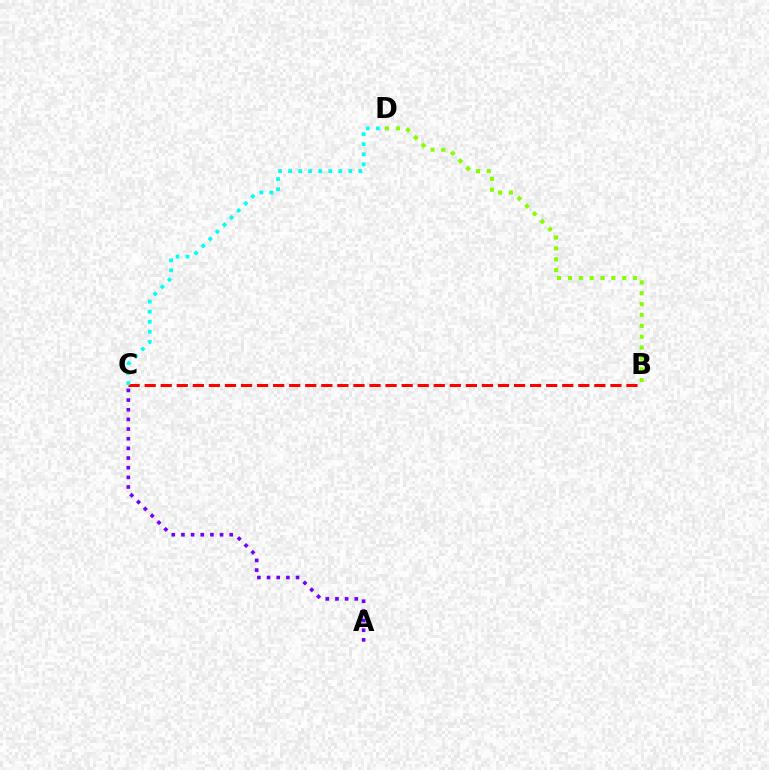{('B', 'D'): [{'color': '#84ff00', 'line_style': 'dotted', 'thickness': 2.95}], ('B', 'C'): [{'color': '#ff0000', 'line_style': 'dashed', 'thickness': 2.18}], ('A', 'C'): [{'color': '#7200ff', 'line_style': 'dotted', 'thickness': 2.62}], ('C', 'D'): [{'color': '#00fff6', 'line_style': 'dotted', 'thickness': 2.73}]}